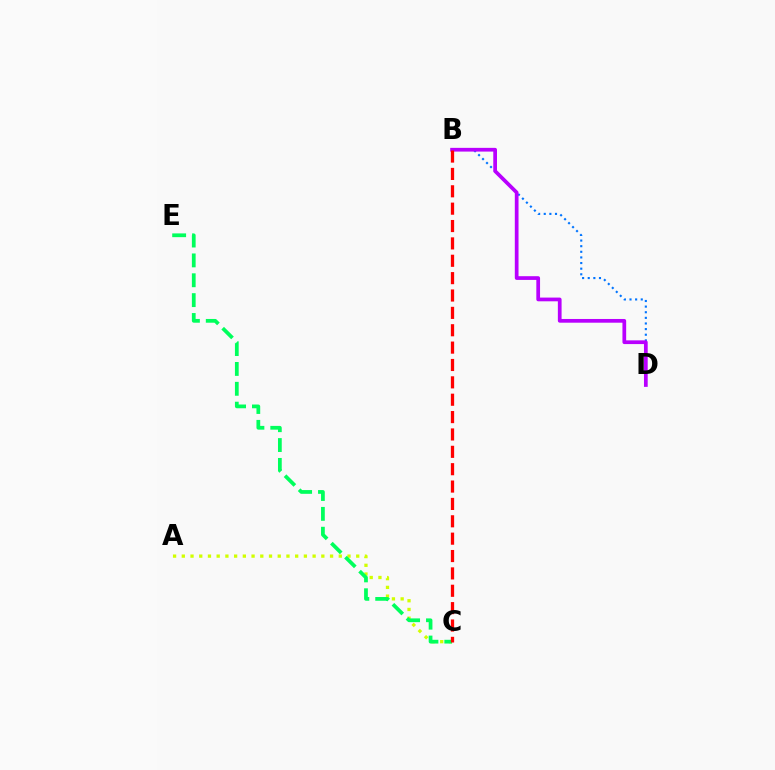{('B', 'D'): [{'color': '#0074ff', 'line_style': 'dotted', 'thickness': 1.53}, {'color': '#b900ff', 'line_style': 'solid', 'thickness': 2.68}], ('A', 'C'): [{'color': '#d1ff00', 'line_style': 'dotted', 'thickness': 2.37}], ('C', 'E'): [{'color': '#00ff5c', 'line_style': 'dashed', 'thickness': 2.7}], ('B', 'C'): [{'color': '#ff0000', 'line_style': 'dashed', 'thickness': 2.36}]}